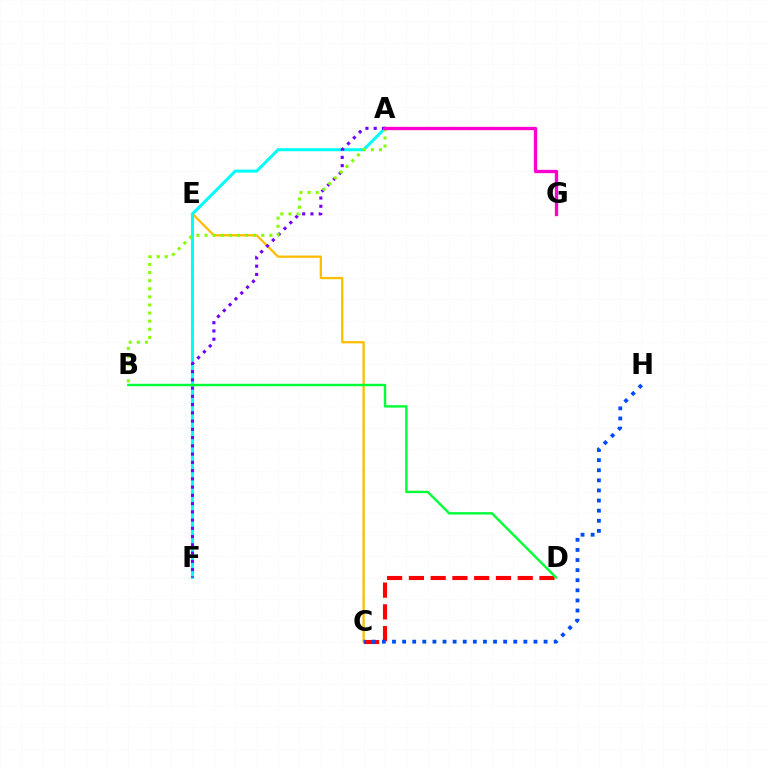{('C', 'E'): [{'color': '#ffbd00', 'line_style': 'solid', 'thickness': 1.65}], ('C', 'D'): [{'color': '#ff0000', 'line_style': 'dashed', 'thickness': 2.96}], ('A', 'F'): [{'color': '#00fff6', 'line_style': 'solid', 'thickness': 2.19}, {'color': '#7200ff', 'line_style': 'dotted', 'thickness': 2.24}], ('C', 'H'): [{'color': '#004bff', 'line_style': 'dotted', 'thickness': 2.75}], ('A', 'B'): [{'color': '#84ff00', 'line_style': 'dotted', 'thickness': 2.2}], ('A', 'G'): [{'color': '#ff00cf', 'line_style': 'solid', 'thickness': 2.4}], ('B', 'D'): [{'color': '#00ff39', 'line_style': 'solid', 'thickness': 1.74}]}